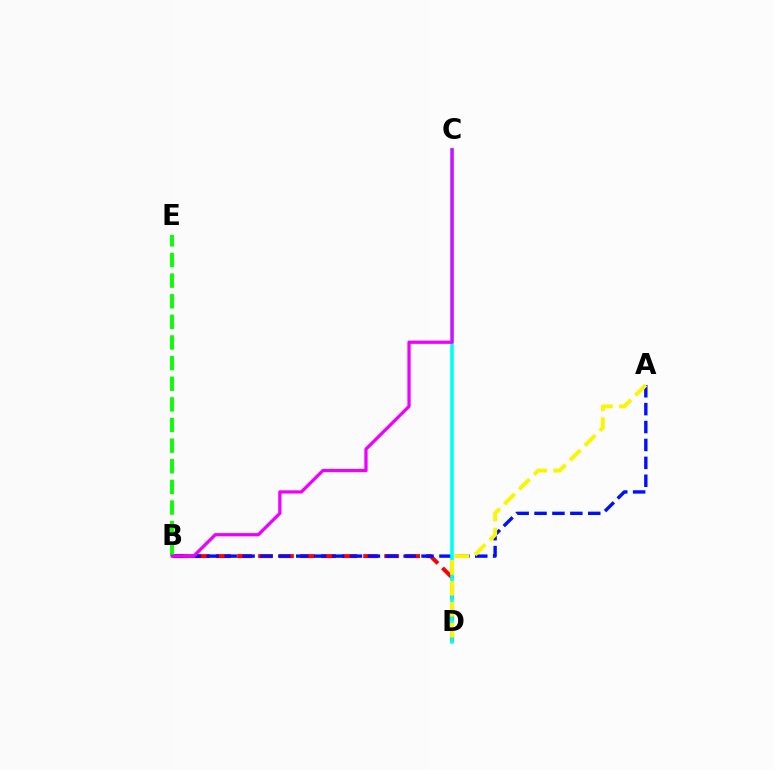{('B', 'D'): [{'color': '#ff0000', 'line_style': 'dashed', 'thickness': 2.86}], ('A', 'B'): [{'color': '#0010ff', 'line_style': 'dashed', 'thickness': 2.43}], ('B', 'E'): [{'color': '#08ff00', 'line_style': 'dashed', 'thickness': 2.8}], ('C', 'D'): [{'color': '#00fff6', 'line_style': 'solid', 'thickness': 2.61}], ('A', 'D'): [{'color': '#fcf500', 'line_style': 'dashed', 'thickness': 2.85}], ('B', 'C'): [{'color': '#ee00ff', 'line_style': 'solid', 'thickness': 2.34}]}